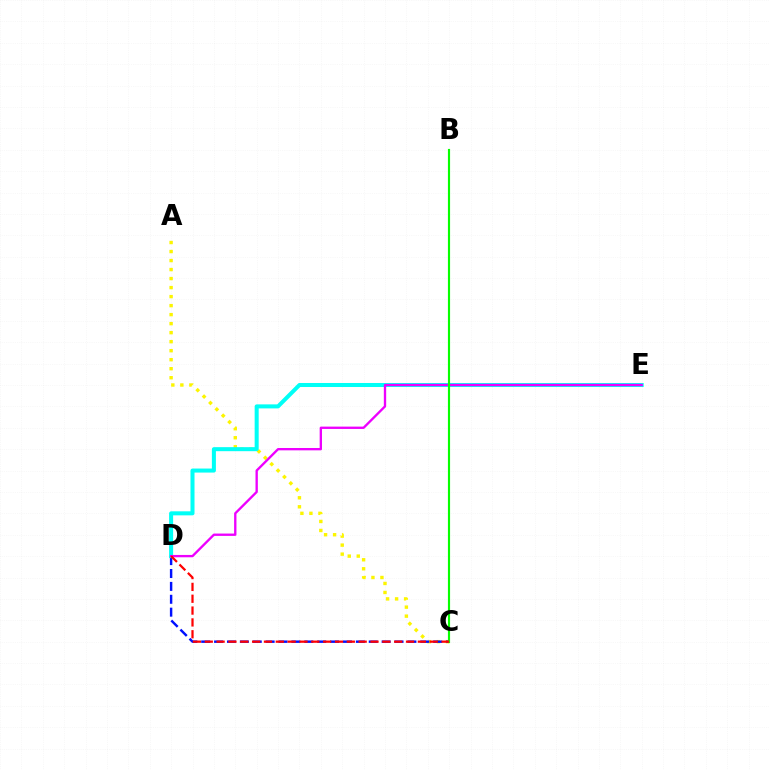{('A', 'C'): [{'color': '#fcf500', 'line_style': 'dotted', 'thickness': 2.45}], ('C', 'D'): [{'color': '#0010ff', 'line_style': 'dashed', 'thickness': 1.75}, {'color': '#ff0000', 'line_style': 'dashed', 'thickness': 1.61}], ('D', 'E'): [{'color': '#00fff6', 'line_style': 'solid', 'thickness': 2.9}, {'color': '#ee00ff', 'line_style': 'solid', 'thickness': 1.69}], ('B', 'C'): [{'color': '#08ff00', 'line_style': 'solid', 'thickness': 1.55}]}